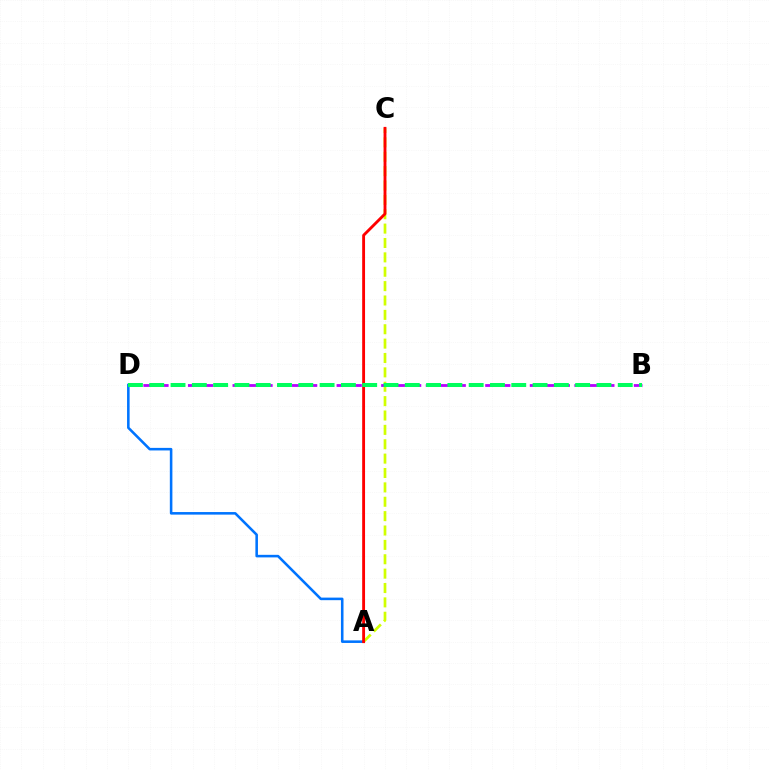{('A', 'C'): [{'color': '#d1ff00', 'line_style': 'dashed', 'thickness': 1.95}, {'color': '#ff0000', 'line_style': 'solid', 'thickness': 2.06}], ('B', 'D'): [{'color': '#b900ff', 'line_style': 'dashed', 'thickness': 2.02}, {'color': '#00ff5c', 'line_style': 'dashed', 'thickness': 2.89}], ('A', 'D'): [{'color': '#0074ff', 'line_style': 'solid', 'thickness': 1.85}]}